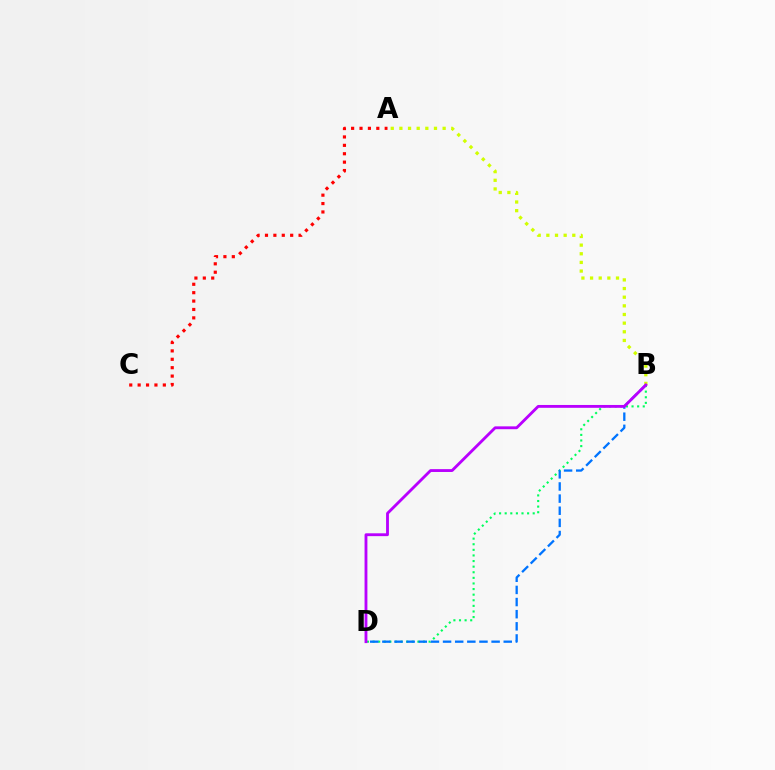{('B', 'D'): [{'color': '#00ff5c', 'line_style': 'dotted', 'thickness': 1.52}, {'color': '#0074ff', 'line_style': 'dashed', 'thickness': 1.65}, {'color': '#b900ff', 'line_style': 'solid', 'thickness': 2.05}], ('A', 'B'): [{'color': '#d1ff00', 'line_style': 'dotted', 'thickness': 2.35}], ('A', 'C'): [{'color': '#ff0000', 'line_style': 'dotted', 'thickness': 2.28}]}